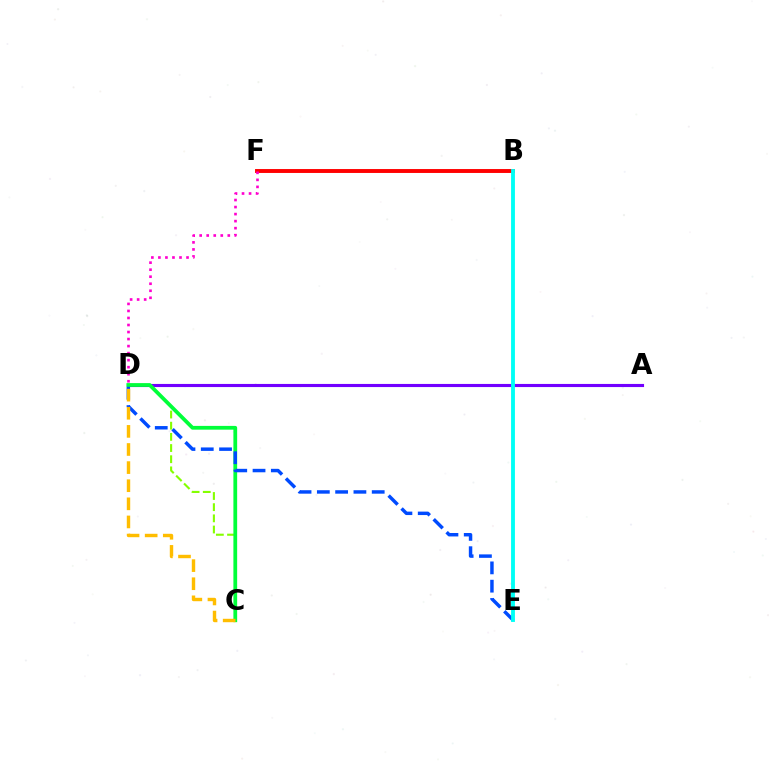{('B', 'F'): [{'color': '#ff0000', 'line_style': 'solid', 'thickness': 2.81}], ('C', 'D'): [{'color': '#84ff00', 'line_style': 'dashed', 'thickness': 1.52}, {'color': '#00ff39', 'line_style': 'solid', 'thickness': 2.71}, {'color': '#ffbd00', 'line_style': 'dashed', 'thickness': 2.46}], ('D', 'F'): [{'color': '#ff00cf', 'line_style': 'dotted', 'thickness': 1.91}], ('A', 'D'): [{'color': '#7200ff', 'line_style': 'solid', 'thickness': 2.25}], ('D', 'E'): [{'color': '#004bff', 'line_style': 'dashed', 'thickness': 2.48}], ('B', 'E'): [{'color': '#00fff6', 'line_style': 'solid', 'thickness': 2.78}]}